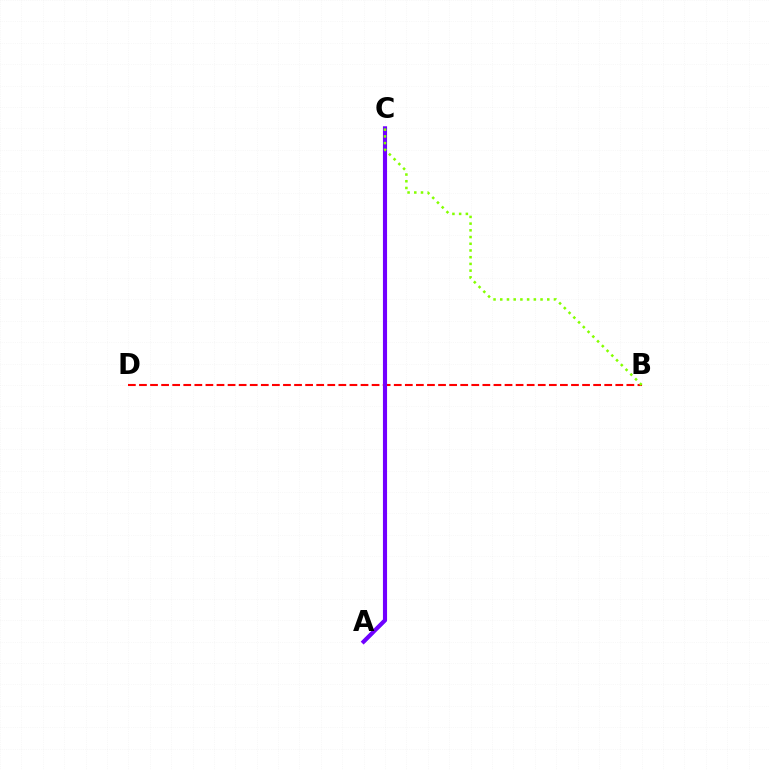{('B', 'D'): [{'color': '#ff0000', 'line_style': 'dashed', 'thickness': 1.5}], ('A', 'C'): [{'color': '#00fff6', 'line_style': 'dashed', 'thickness': 2.6}, {'color': '#7200ff', 'line_style': 'solid', 'thickness': 2.96}], ('B', 'C'): [{'color': '#84ff00', 'line_style': 'dotted', 'thickness': 1.82}]}